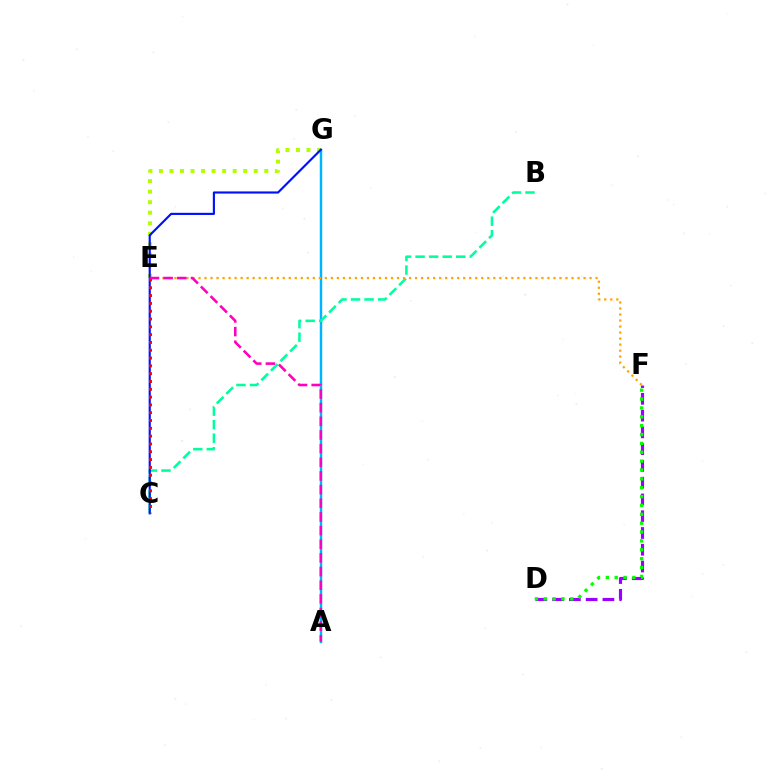{('E', 'G'): [{'color': '#b3ff00', 'line_style': 'dotted', 'thickness': 2.86}], ('D', 'F'): [{'color': '#9b00ff', 'line_style': 'dashed', 'thickness': 2.28}, {'color': '#08ff00', 'line_style': 'dotted', 'thickness': 2.41}], ('A', 'G'): [{'color': '#00b5ff', 'line_style': 'solid', 'thickness': 1.77}], ('B', 'C'): [{'color': '#00ff9d', 'line_style': 'dashed', 'thickness': 1.84}], ('C', 'G'): [{'color': '#0010ff', 'line_style': 'solid', 'thickness': 1.55}], ('E', 'F'): [{'color': '#ffa500', 'line_style': 'dotted', 'thickness': 1.63}], ('C', 'E'): [{'color': '#ff0000', 'line_style': 'dotted', 'thickness': 2.12}], ('A', 'E'): [{'color': '#ff00bd', 'line_style': 'dashed', 'thickness': 1.86}]}